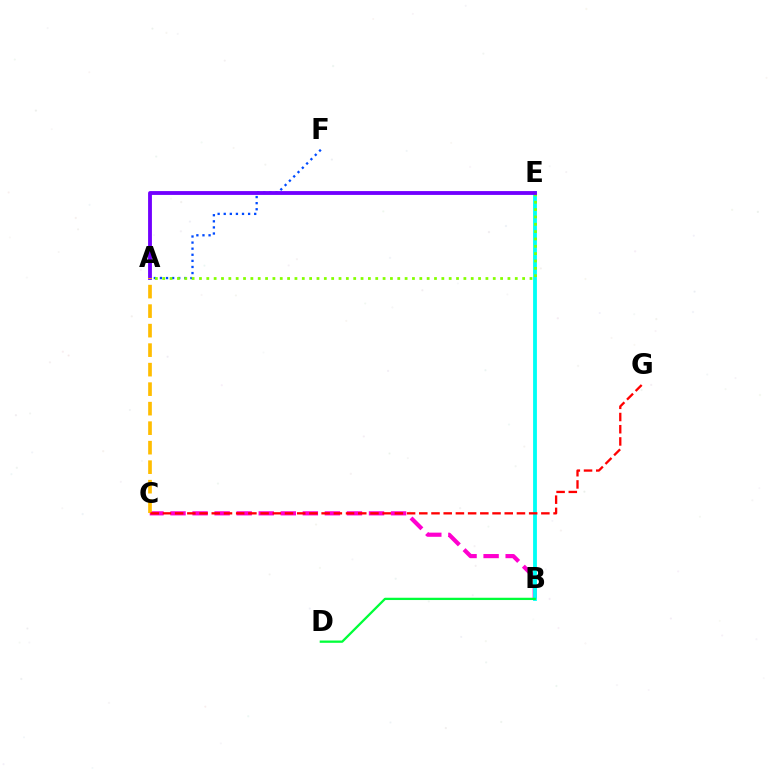{('A', 'F'): [{'color': '#004bff', 'line_style': 'dotted', 'thickness': 1.66}], ('B', 'C'): [{'color': '#ff00cf', 'line_style': 'dashed', 'thickness': 3.0}], ('B', 'E'): [{'color': '#00fff6', 'line_style': 'solid', 'thickness': 2.74}], ('A', 'E'): [{'color': '#84ff00', 'line_style': 'dotted', 'thickness': 2.0}, {'color': '#7200ff', 'line_style': 'solid', 'thickness': 2.76}], ('A', 'C'): [{'color': '#ffbd00', 'line_style': 'dashed', 'thickness': 2.65}], ('C', 'G'): [{'color': '#ff0000', 'line_style': 'dashed', 'thickness': 1.66}], ('B', 'D'): [{'color': '#00ff39', 'line_style': 'solid', 'thickness': 1.64}]}